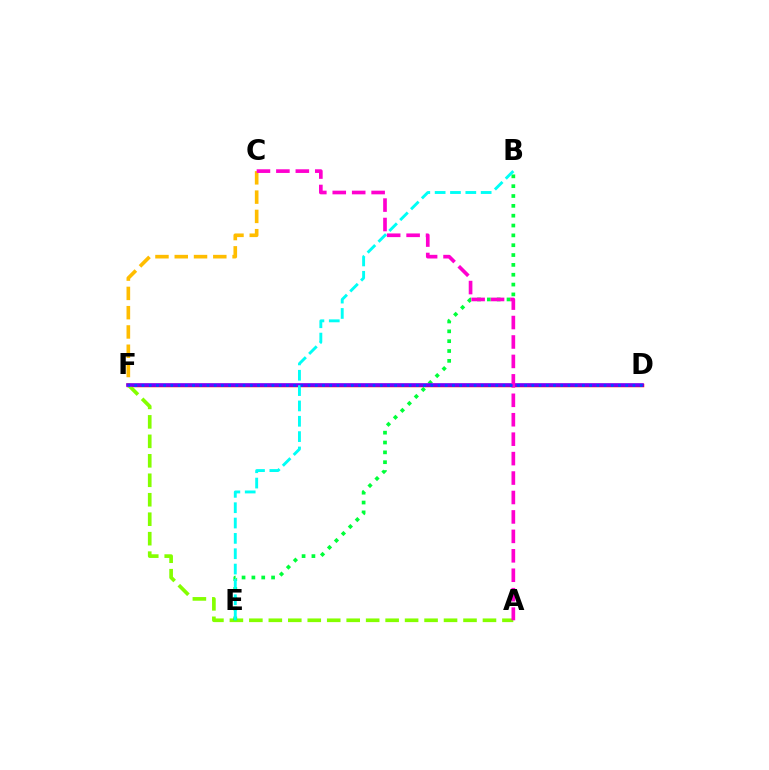{('D', 'F'): [{'color': '#ff0000', 'line_style': 'solid', 'thickness': 2.5}, {'color': '#7200ff', 'line_style': 'solid', 'thickness': 2.58}, {'color': '#004bff', 'line_style': 'dotted', 'thickness': 1.96}], ('A', 'F'): [{'color': '#84ff00', 'line_style': 'dashed', 'thickness': 2.64}], ('B', 'E'): [{'color': '#00ff39', 'line_style': 'dotted', 'thickness': 2.67}, {'color': '#00fff6', 'line_style': 'dashed', 'thickness': 2.08}], ('C', 'F'): [{'color': '#ffbd00', 'line_style': 'dashed', 'thickness': 2.62}], ('A', 'C'): [{'color': '#ff00cf', 'line_style': 'dashed', 'thickness': 2.64}]}